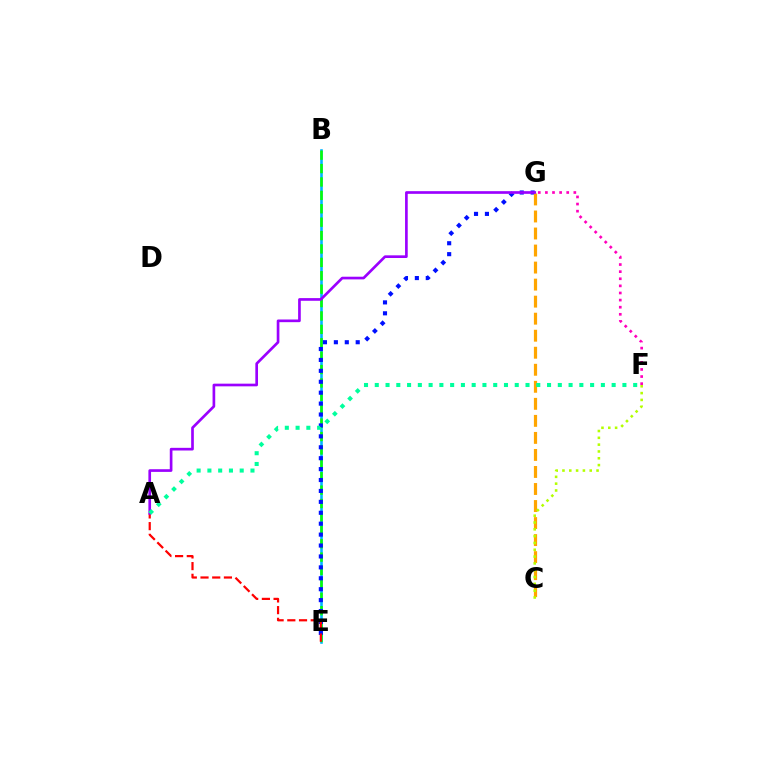{('B', 'E'): [{'color': '#00b5ff', 'line_style': 'solid', 'thickness': 1.86}, {'color': '#08ff00', 'line_style': 'dashed', 'thickness': 1.82}], ('E', 'G'): [{'color': '#0010ff', 'line_style': 'dotted', 'thickness': 2.97}], ('C', 'G'): [{'color': '#ffa500', 'line_style': 'dashed', 'thickness': 2.31}], ('F', 'G'): [{'color': '#ff00bd', 'line_style': 'dotted', 'thickness': 1.93}], ('A', 'E'): [{'color': '#ff0000', 'line_style': 'dashed', 'thickness': 1.59}], ('A', 'G'): [{'color': '#9b00ff', 'line_style': 'solid', 'thickness': 1.92}], ('A', 'F'): [{'color': '#00ff9d', 'line_style': 'dotted', 'thickness': 2.93}], ('C', 'F'): [{'color': '#b3ff00', 'line_style': 'dotted', 'thickness': 1.85}]}